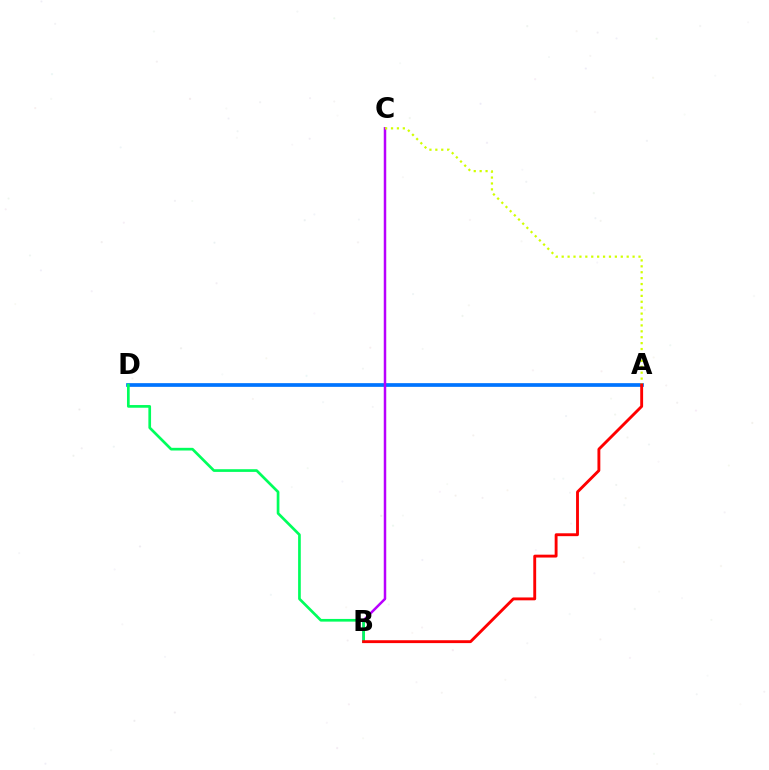{('A', 'D'): [{'color': '#0074ff', 'line_style': 'solid', 'thickness': 2.67}], ('B', 'C'): [{'color': '#b900ff', 'line_style': 'solid', 'thickness': 1.8}], ('B', 'D'): [{'color': '#00ff5c', 'line_style': 'solid', 'thickness': 1.94}], ('A', 'C'): [{'color': '#d1ff00', 'line_style': 'dotted', 'thickness': 1.61}], ('A', 'B'): [{'color': '#ff0000', 'line_style': 'solid', 'thickness': 2.07}]}